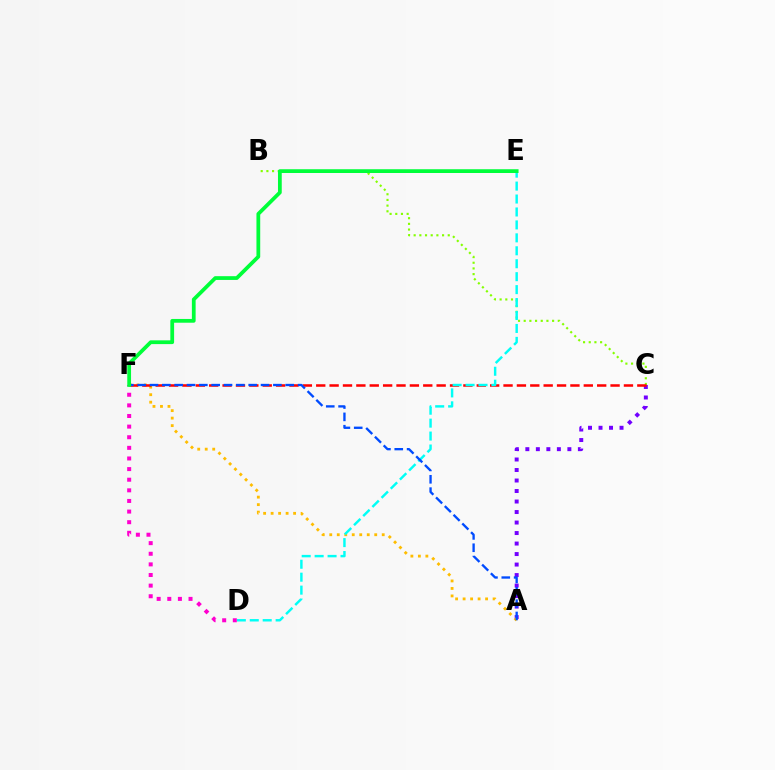{('B', 'C'): [{'color': '#84ff00', 'line_style': 'dotted', 'thickness': 1.54}], ('A', 'C'): [{'color': '#7200ff', 'line_style': 'dotted', 'thickness': 2.85}], ('A', 'F'): [{'color': '#ffbd00', 'line_style': 'dotted', 'thickness': 2.04}, {'color': '#004bff', 'line_style': 'dashed', 'thickness': 1.68}], ('C', 'F'): [{'color': '#ff0000', 'line_style': 'dashed', 'thickness': 1.82}], ('D', 'E'): [{'color': '#00fff6', 'line_style': 'dashed', 'thickness': 1.76}], ('D', 'F'): [{'color': '#ff00cf', 'line_style': 'dotted', 'thickness': 2.89}], ('E', 'F'): [{'color': '#00ff39', 'line_style': 'solid', 'thickness': 2.71}]}